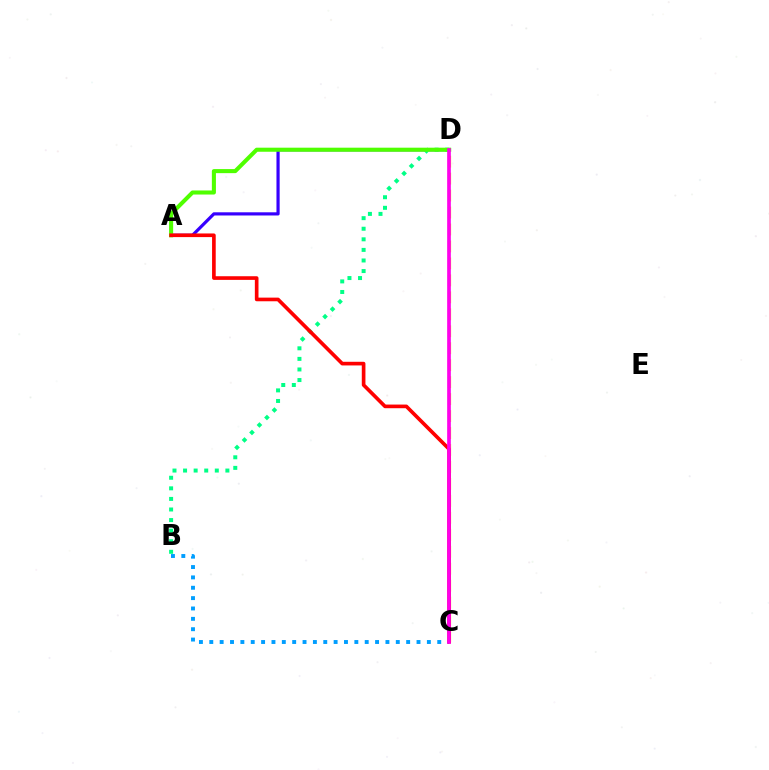{('A', 'D'): [{'color': '#3700ff', 'line_style': 'solid', 'thickness': 2.29}, {'color': '#4fff00', 'line_style': 'solid', 'thickness': 2.93}], ('B', 'D'): [{'color': '#00ff86', 'line_style': 'dotted', 'thickness': 2.87}], ('C', 'D'): [{'color': '#ffd500', 'line_style': 'dashed', 'thickness': 2.3}, {'color': '#ff00ed', 'line_style': 'solid', 'thickness': 2.64}], ('B', 'C'): [{'color': '#009eff', 'line_style': 'dotted', 'thickness': 2.82}], ('A', 'C'): [{'color': '#ff0000', 'line_style': 'solid', 'thickness': 2.63}]}